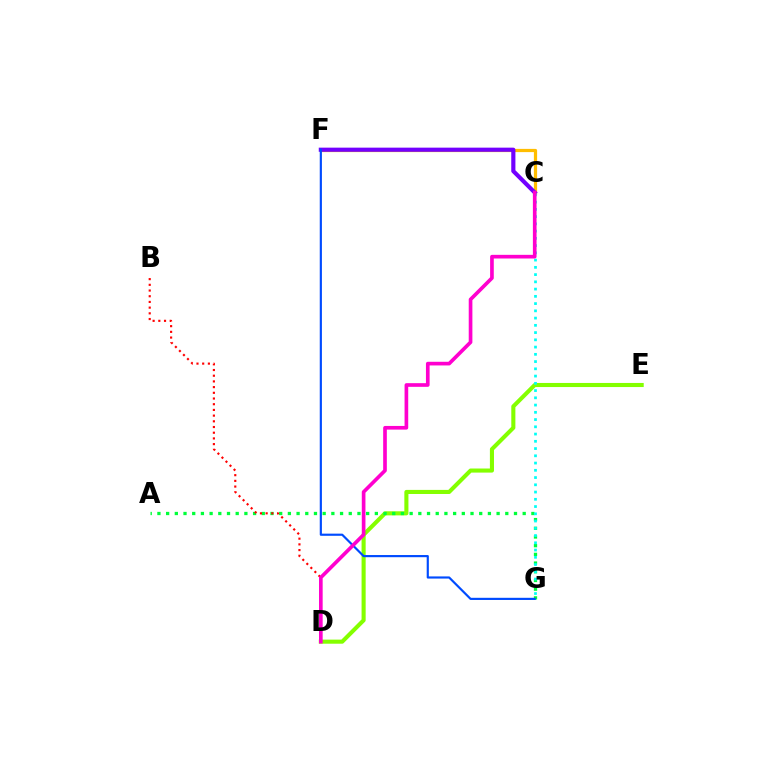{('C', 'F'): [{'color': '#ffbd00', 'line_style': 'solid', 'thickness': 2.32}, {'color': '#7200ff', 'line_style': 'solid', 'thickness': 2.99}], ('D', 'E'): [{'color': '#84ff00', 'line_style': 'solid', 'thickness': 2.94}], ('A', 'G'): [{'color': '#00ff39', 'line_style': 'dotted', 'thickness': 2.36}], ('B', 'D'): [{'color': '#ff0000', 'line_style': 'dotted', 'thickness': 1.55}], ('C', 'G'): [{'color': '#00fff6', 'line_style': 'dotted', 'thickness': 1.97}], ('F', 'G'): [{'color': '#004bff', 'line_style': 'solid', 'thickness': 1.56}], ('C', 'D'): [{'color': '#ff00cf', 'line_style': 'solid', 'thickness': 2.64}]}